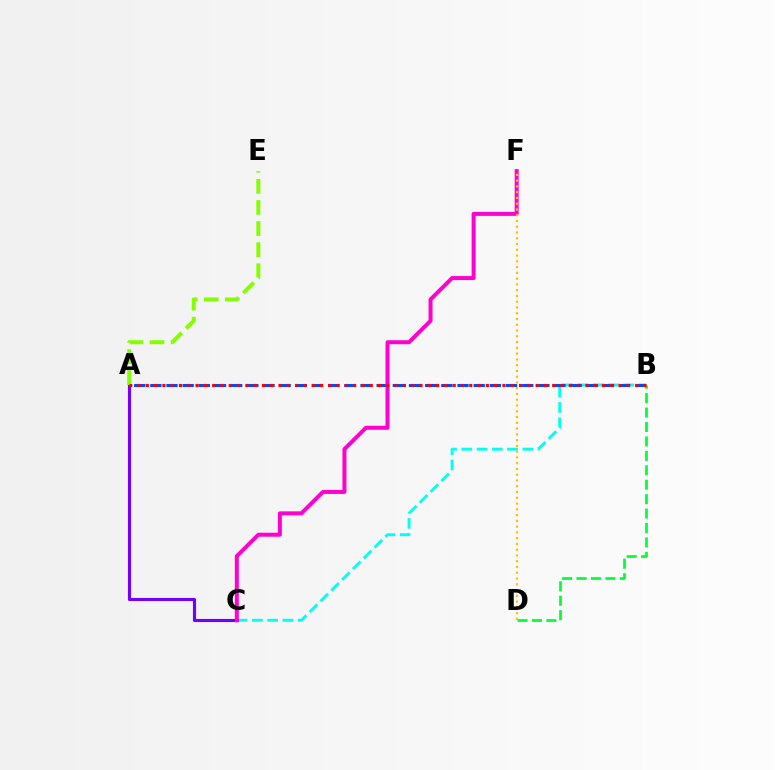{('B', 'C'): [{'color': '#00fff6', 'line_style': 'dashed', 'thickness': 2.07}], ('A', 'C'): [{'color': '#7200ff', 'line_style': 'solid', 'thickness': 2.25}], ('A', 'B'): [{'color': '#004bff', 'line_style': 'dashed', 'thickness': 2.2}, {'color': '#ff0000', 'line_style': 'dotted', 'thickness': 2.25}], ('B', 'D'): [{'color': '#00ff39', 'line_style': 'dashed', 'thickness': 1.96}], ('A', 'E'): [{'color': '#84ff00', 'line_style': 'dashed', 'thickness': 2.87}], ('C', 'F'): [{'color': '#ff00cf', 'line_style': 'solid', 'thickness': 2.86}], ('D', 'F'): [{'color': '#ffbd00', 'line_style': 'dotted', 'thickness': 1.57}]}